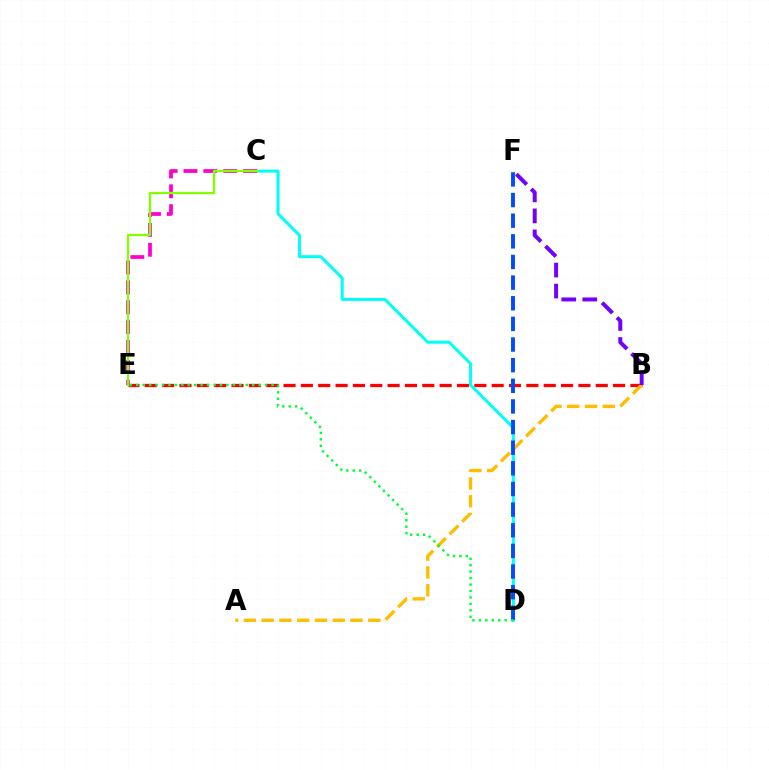{('B', 'E'): [{'color': '#ff0000', 'line_style': 'dashed', 'thickness': 2.36}], ('C', 'D'): [{'color': '#00fff6', 'line_style': 'solid', 'thickness': 2.16}], ('C', 'E'): [{'color': '#ff00cf', 'line_style': 'dashed', 'thickness': 2.7}, {'color': '#84ff00', 'line_style': 'solid', 'thickness': 1.64}], ('A', 'B'): [{'color': '#ffbd00', 'line_style': 'dashed', 'thickness': 2.41}], ('D', 'F'): [{'color': '#004bff', 'line_style': 'dashed', 'thickness': 2.8}], ('D', 'E'): [{'color': '#00ff39', 'line_style': 'dotted', 'thickness': 1.75}], ('B', 'F'): [{'color': '#7200ff', 'line_style': 'dashed', 'thickness': 2.85}]}